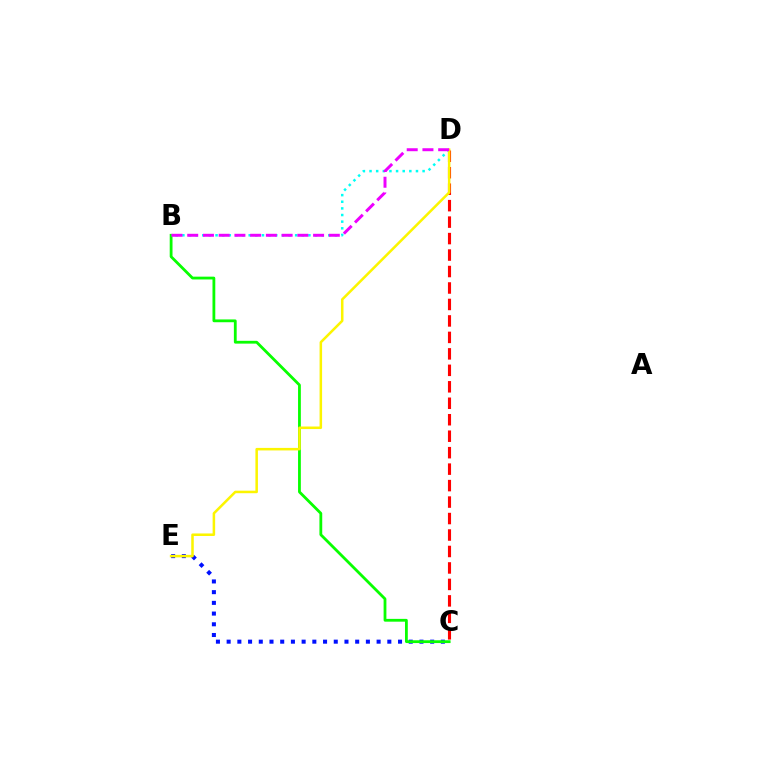{('C', 'D'): [{'color': '#ff0000', 'line_style': 'dashed', 'thickness': 2.24}], ('C', 'E'): [{'color': '#0010ff', 'line_style': 'dotted', 'thickness': 2.91}], ('B', 'C'): [{'color': '#08ff00', 'line_style': 'solid', 'thickness': 2.01}], ('B', 'D'): [{'color': '#00fff6', 'line_style': 'dotted', 'thickness': 1.8}, {'color': '#ee00ff', 'line_style': 'dashed', 'thickness': 2.14}], ('D', 'E'): [{'color': '#fcf500', 'line_style': 'solid', 'thickness': 1.82}]}